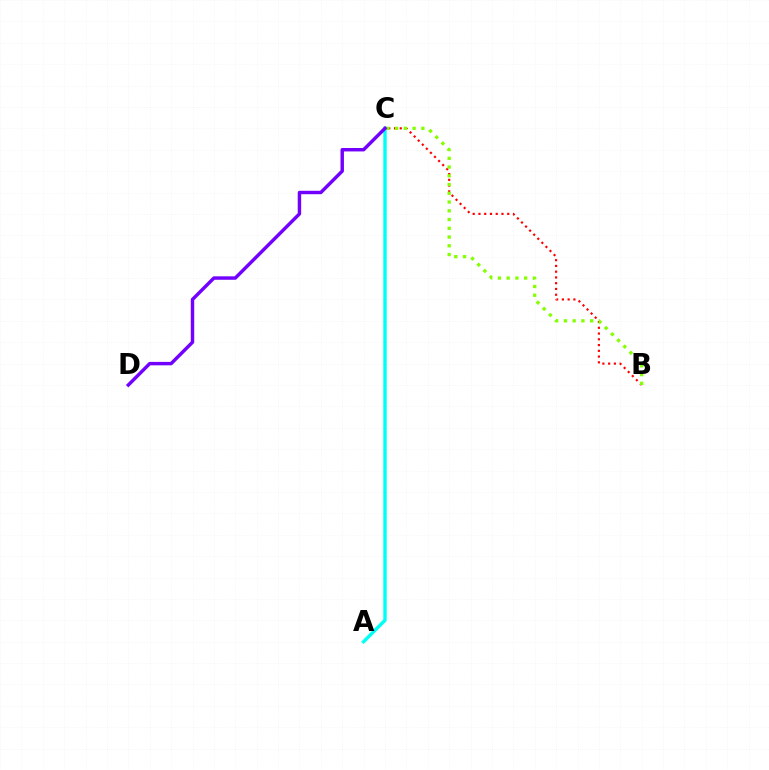{('B', 'C'): [{'color': '#ff0000', 'line_style': 'dotted', 'thickness': 1.56}, {'color': '#84ff00', 'line_style': 'dotted', 'thickness': 2.38}], ('A', 'C'): [{'color': '#00fff6', 'line_style': 'solid', 'thickness': 2.44}], ('C', 'D'): [{'color': '#7200ff', 'line_style': 'solid', 'thickness': 2.47}]}